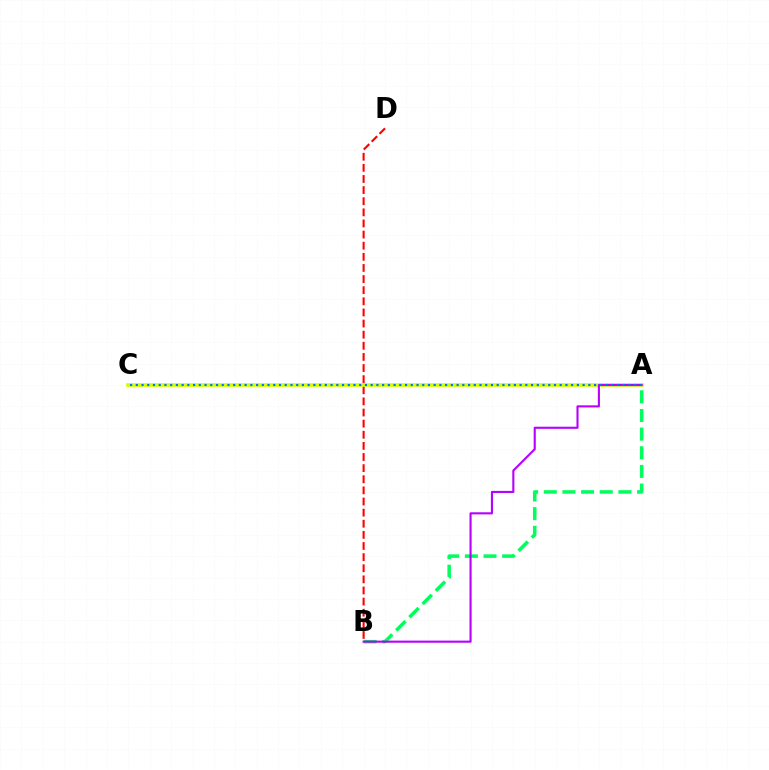{('A', 'B'): [{'color': '#00ff5c', 'line_style': 'dashed', 'thickness': 2.53}, {'color': '#b900ff', 'line_style': 'solid', 'thickness': 1.52}], ('B', 'D'): [{'color': '#ff0000', 'line_style': 'dashed', 'thickness': 1.51}], ('A', 'C'): [{'color': '#d1ff00', 'line_style': 'solid', 'thickness': 2.62}, {'color': '#0074ff', 'line_style': 'dotted', 'thickness': 1.56}]}